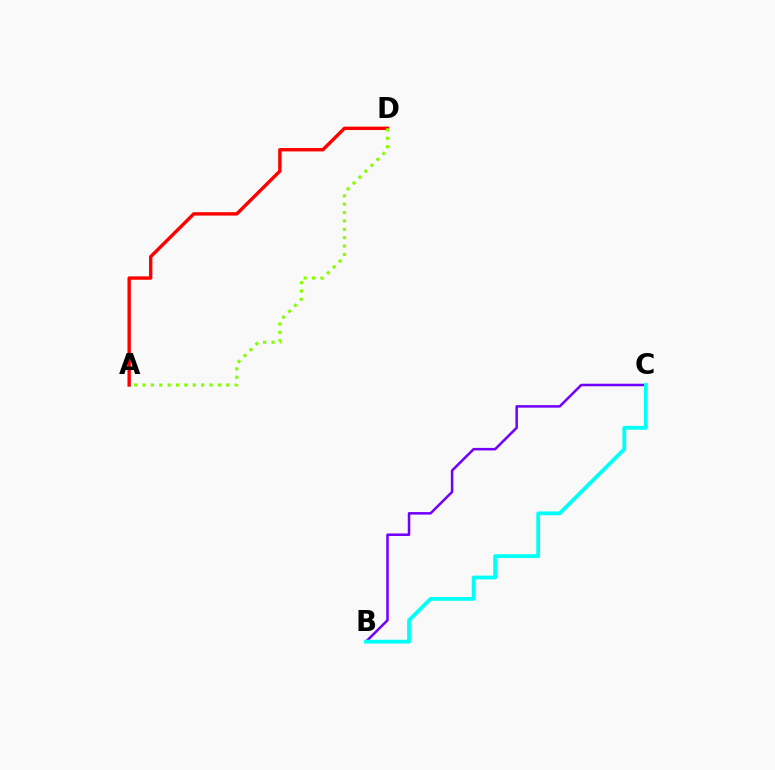{('B', 'C'): [{'color': '#7200ff', 'line_style': 'solid', 'thickness': 1.82}, {'color': '#00fff6', 'line_style': 'solid', 'thickness': 2.73}], ('A', 'D'): [{'color': '#ff0000', 'line_style': 'solid', 'thickness': 2.44}, {'color': '#84ff00', 'line_style': 'dotted', 'thickness': 2.28}]}